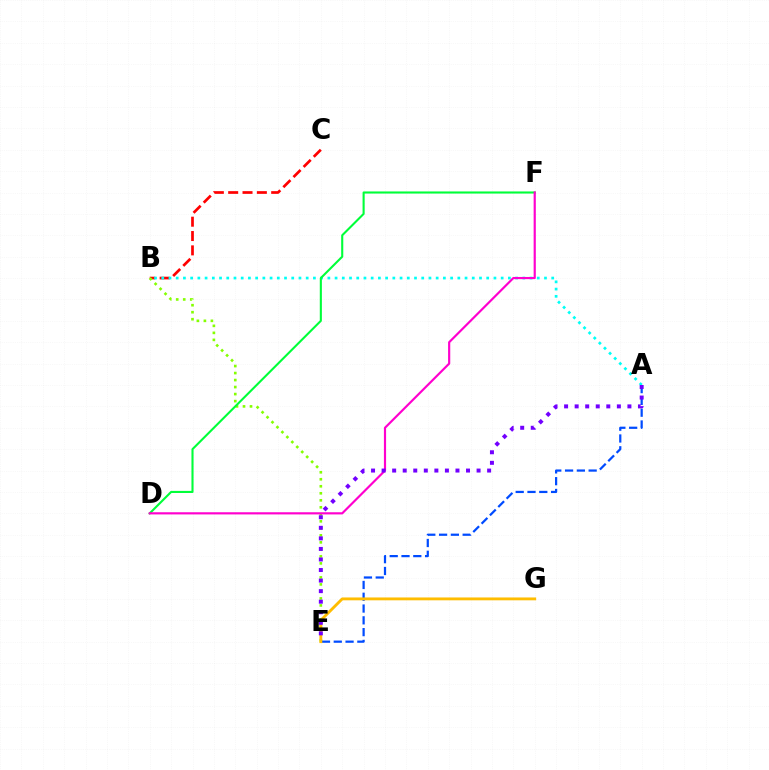{('B', 'C'): [{'color': '#ff0000', 'line_style': 'dashed', 'thickness': 1.95}], ('B', 'E'): [{'color': '#84ff00', 'line_style': 'dotted', 'thickness': 1.9}], ('A', 'B'): [{'color': '#00fff6', 'line_style': 'dotted', 'thickness': 1.96}], ('D', 'F'): [{'color': '#00ff39', 'line_style': 'solid', 'thickness': 1.51}, {'color': '#ff00cf', 'line_style': 'solid', 'thickness': 1.56}], ('A', 'E'): [{'color': '#004bff', 'line_style': 'dashed', 'thickness': 1.6}, {'color': '#7200ff', 'line_style': 'dotted', 'thickness': 2.87}], ('E', 'G'): [{'color': '#ffbd00', 'line_style': 'solid', 'thickness': 2.06}]}